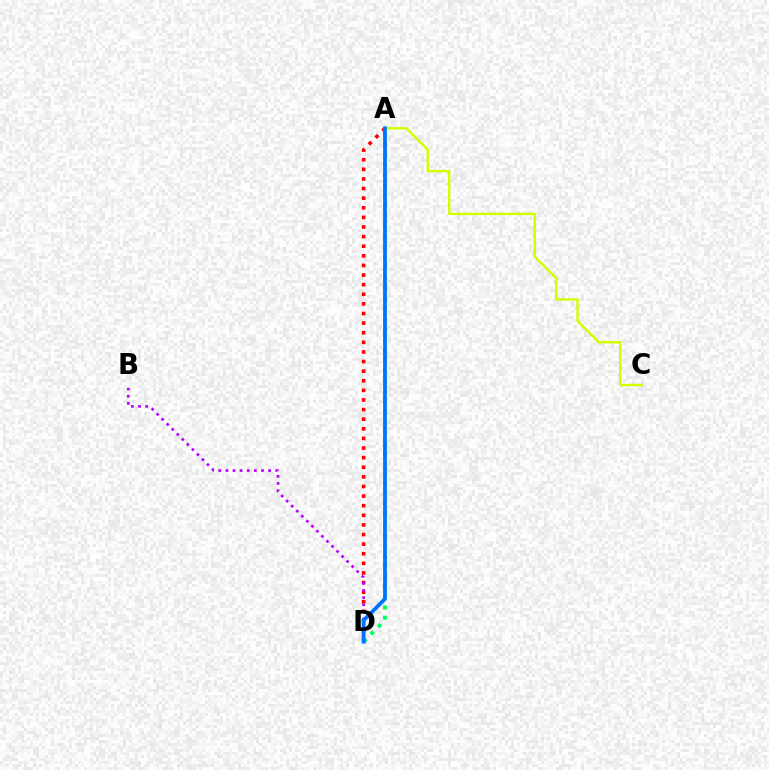{('A', 'D'): [{'color': '#00ff5c', 'line_style': 'dotted', 'thickness': 2.79}, {'color': '#ff0000', 'line_style': 'dotted', 'thickness': 2.61}, {'color': '#0074ff', 'line_style': 'solid', 'thickness': 2.73}], ('B', 'D'): [{'color': '#b900ff', 'line_style': 'dotted', 'thickness': 1.93}], ('A', 'C'): [{'color': '#d1ff00', 'line_style': 'solid', 'thickness': 1.74}]}